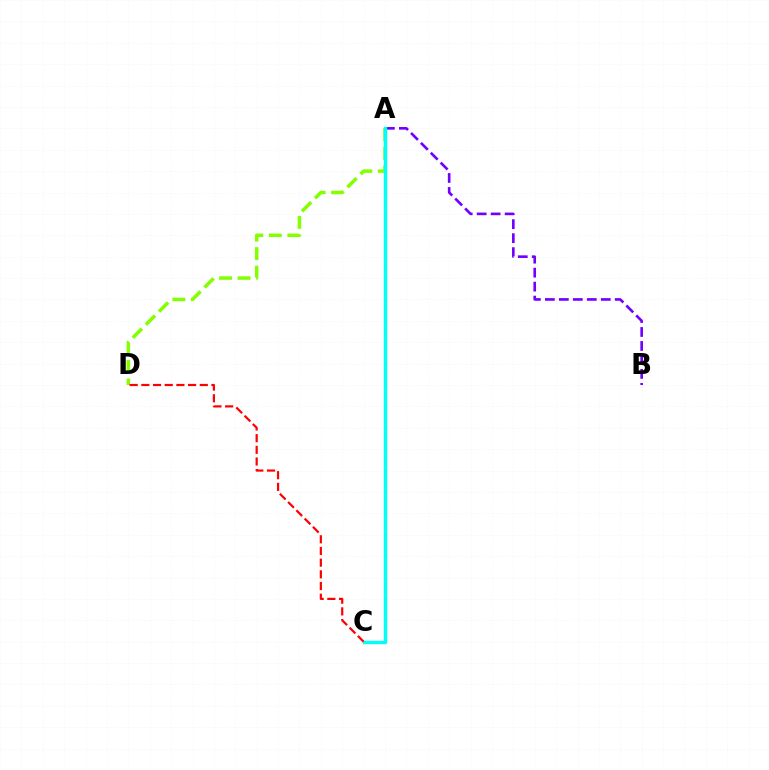{('A', 'B'): [{'color': '#7200ff', 'line_style': 'dashed', 'thickness': 1.9}], ('A', 'D'): [{'color': '#84ff00', 'line_style': 'dashed', 'thickness': 2.51}], ('A', 'C'): [{'color': '#00fff6', 'line_style': 'solid', 'thickness': 2.48}], ('C', 'D'): [{'color': '#ff0000', 'line_style': 'dashed', 'thickness': 1.59}]}